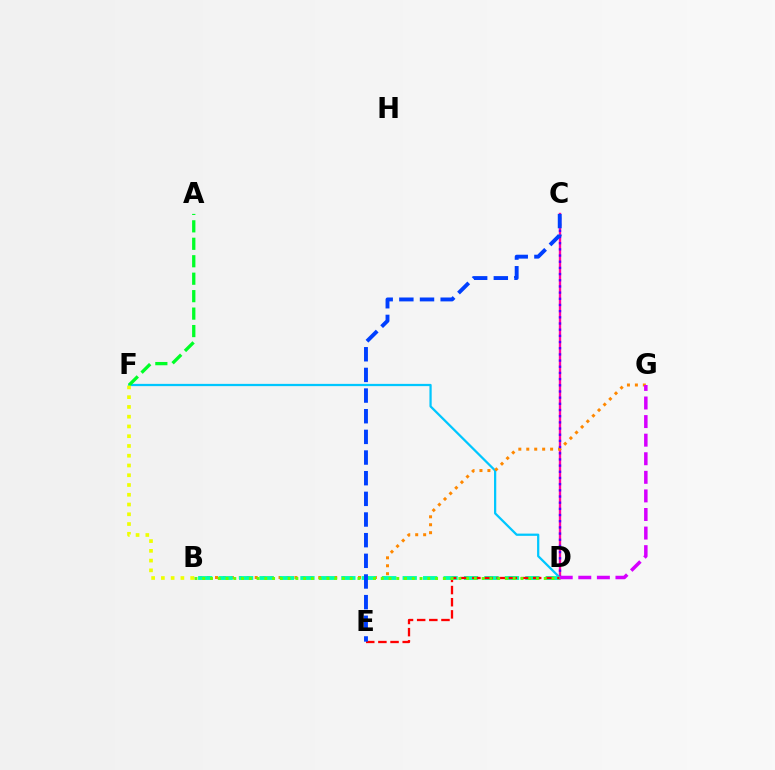{('C', 'D'): [{'color': '#ff00a0', 'line_style': 'solid', 'thickness': 1.7}, {'color': '#4f00ff', 'line_style': 'dotted', 'thickness': 1.68}], ('D', 'F'): [{'color': '#00c7ff', 'line_style': 'solid', 'thickness': 1.62}], ('A', 'F'): [{'color': '#00ff27', 'line_style': 'dashed', 'thickness': 2.37}], ('B', 'G'): [{'color': '#ff8800', 'line_style': 'dotted', 'thickness': 2.16}], ('B', 'D'): [{'color': '#00ffaf', 'line_style': 'dashed', 'thickness': 2.78}, {'color': '#66ff00', 'line_style': 'dotted', 'thickness': 2.11}], ('D', 'E'): [{'color': '#ff0000', 'line_style': 'dashed', 'thickness': 1.65}], ('C', 'E'): [{'color': '#003fff', 'line_style': 'dashed', 'thickness': 2.81}], ('B', 'F'): [{'color': '#eeff00', 'line_style': 'dotted', 'thickness': 2.65}], ('D', 'G'): [{'color': '#d600ff', 'line_style': 'dashed', 'thickness': 2.52}]}